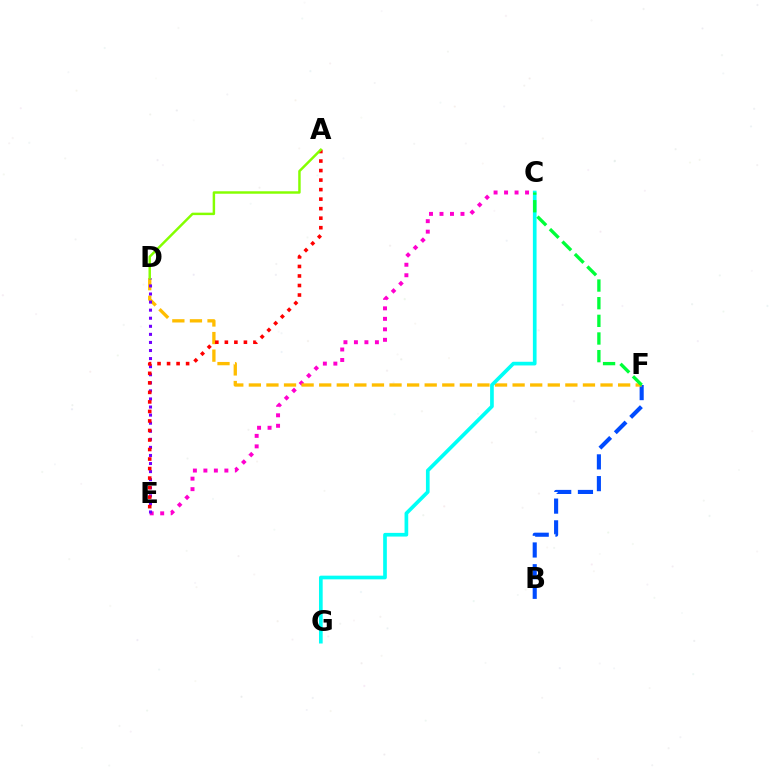{('B', 'F'): [{'color': '#004bff', 'line_style': 'dashed', 'thickness': 2.95}], ('C', 'E'): [{'color': '#ff00cf', 'line_style': 'dotted', 'thickness': 2.85}], ('D', 'F'): [{'color': '#ffbd00', 'line_style': 'dashed', 'thickness': 2.39}], ('C', 'G'): [{'color': '#00fff6', 'line_style': 'solid', 'thickness': 2.65}], ('D', 'E'): [{'color': '#7200ff', 'line_style': 'dotted', 'thickness': 2.19}], ('A', 'E'): [{'color': '#ff0000', 'line_style': 'dotted', 'thickness': 2.59}], ('C', 'F'): [{'color': '#00ff39', 'line_style': 'dashed', 'thickness': 2.4}], ('A', 'D'): [{'color': '#84ff00', 'line_style': 'solid', 'thickness': 1.77}]}